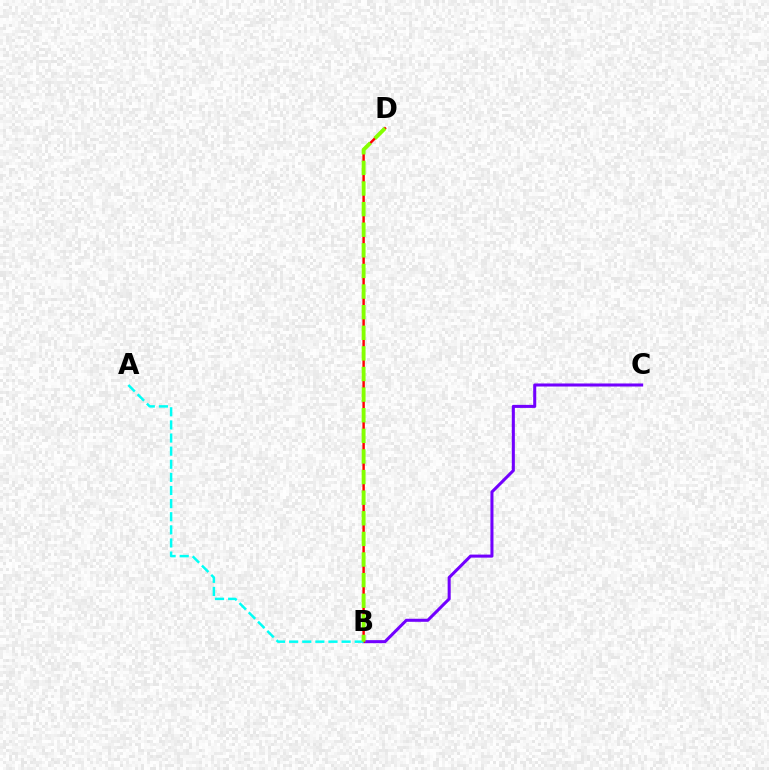{('B', 'C'): [{'color': '#7200ff', 'line_style': 'solid', 'thickness': 2.19}], ('B', 'D'): [{'color': '#ff0000', 'line_style': 'solid', 'thickness': 1.75}, {'color': '#84ff00', 'line_style': 'dashed', 'thickness': 2.8}], ('A', 'B'): [{'color': '#00fff6', 'line_style': 'dashed', 'thickness': 1.78}]}